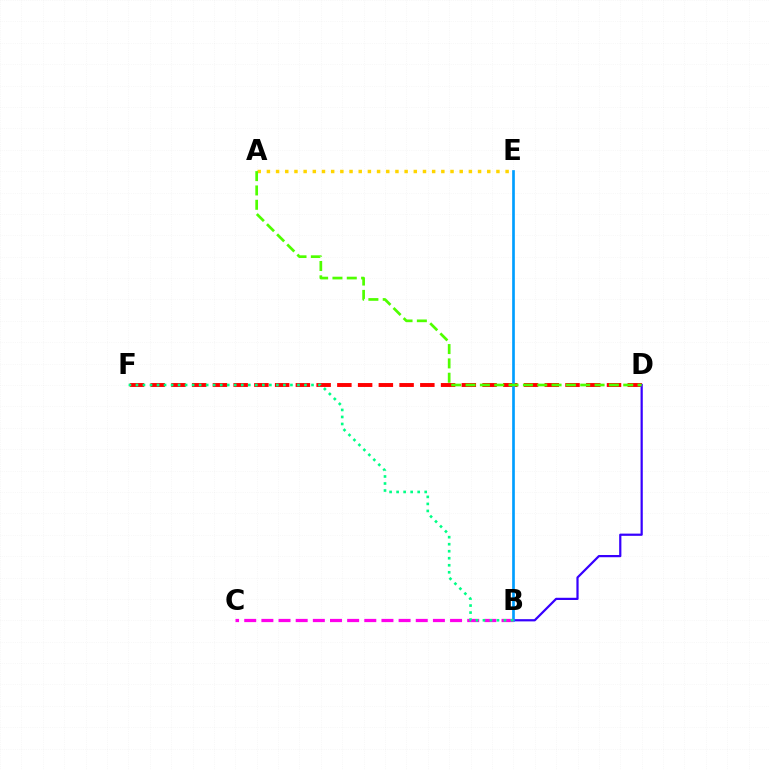{('D', 'F'): [{'color': '#ff0000', 'line_style': 'dashed', 'thickness': 2.82}], ('B', 'D'): [{'color': '#3700ff', 'line_style': 'solid', 'thickness': 1.6}], ('B', 'E'): [{'color': '#009eff', 'line_style': 'solid', 'thickness': 1.93}], ('A', 'E'): [{'color': '#ffd500', 'line_style': 'dotted', 'thickness': 2.49}], ('B', 'C'): [{'color': '#ff00ed', 'line_style': 'dashed', 'thickness': 2.33}], ('B', 'F'): [{'color': '#00ff86', 'line_style': 'dotted', 'thickness': 1.91}], ('A', 'D'): [{'color': '#4fff00', 'line_style': 'dashed', 'thickness': 1.95}]}